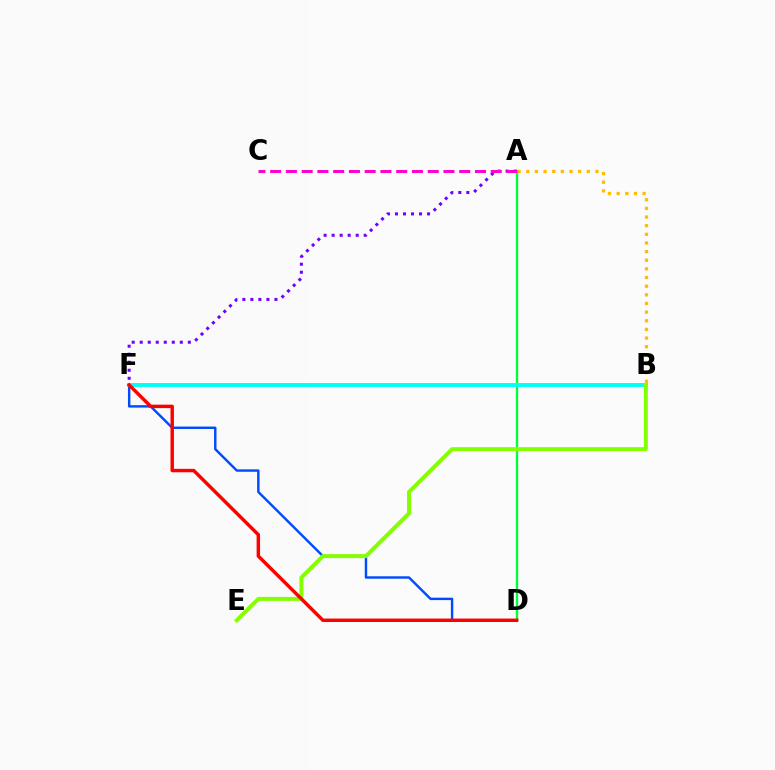{('D', 'F'): [{'color': '#004bff', 'line_style': 'solid', 'thickness': 1.74}, {'color': '#ff0000', 'line_style': 'solid', 'thickness': 2.48}], ('A', 'D'): [{'color': '#00ff39', 'line_style': 'solid', 'thickness': 1.68}], ('A', 'F'): [{'color': '#7200ff', 'line_style': 'dotted', 'thickness': 2.18}], ('A', 'C'): [{'color': '#ff00cf', 'line_style': 'dashed', 'thickness': 2.14}], ('B', 'F'): [{'color': '#00fff6', 'line_style': 'solid', 'thickness': 2.83}], ('B', 'E'): [{'color': '#84ff00', 'line_style': 'solid', 'thickness': 2.86}], ('A', 'B'): [{'color': '#ffbd00', 'line_style': 'dotted', 'thickness': 2.35}]}